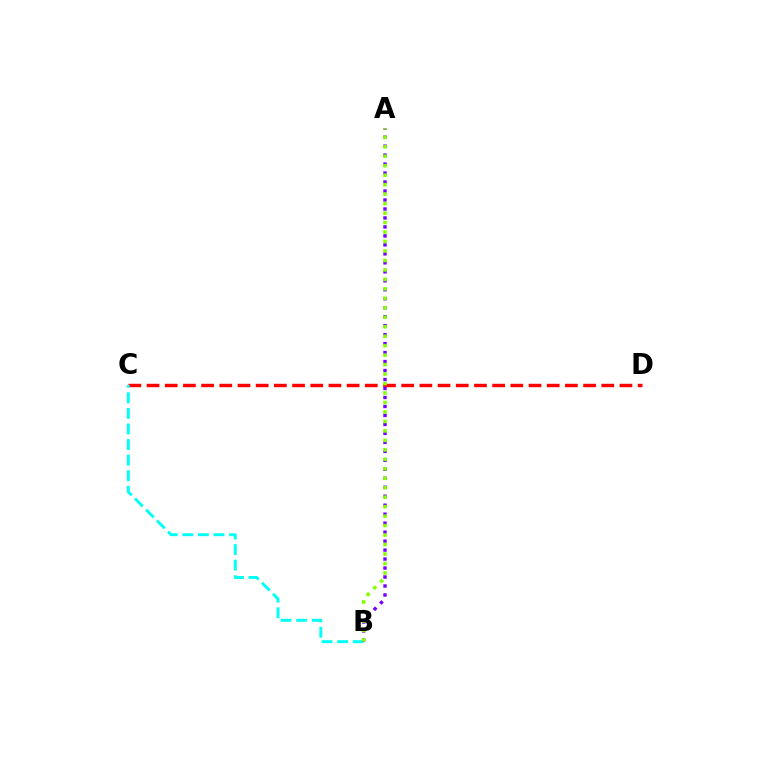{('C', 'D'): [{'color': '#ff0000', 'line_style': 'dashed', 'thickness': 2.47}], ('B', 'C'): [{'color': '#00fff6', 'line_style': 'dashed', 'thickness': 2.12}], ('A', 'B'): [{'color': '#7200ff', 'line_style': 'dotted', 'thickness': 2.44}, {'color': '#84ff00', 'line_style': 'dotted', 'thickness': 2.57}]}